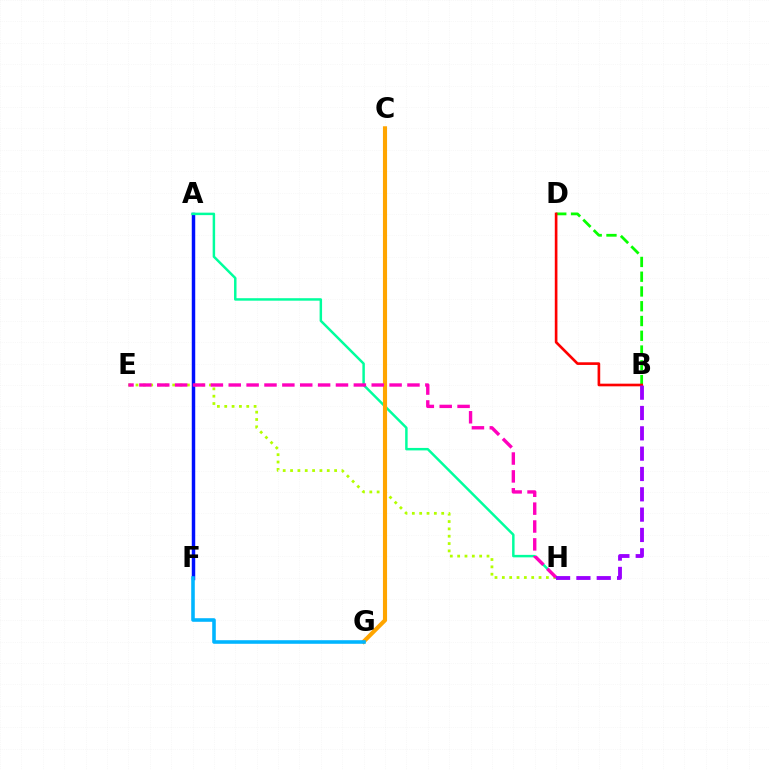{('A', 'F'): [{'color': '#0010ff', 'line_style': 'solid', 'thickness': 2.49}], ('E', 'H'): [{'color': '#b3ff00', 'line_style': 'dotted', 'thickness': 1.99}, {'color': '#ff00bd', 'line_style': 'dashed', 'thickness': 2.43}], ('A', 'H'): [{'color': '#00ff9d', 'line_style': 'solid', 'thickness': 1.78}], ('C', 'G'): [{'color': '#ffa500', 'line_style': 'solid', 'thickness': 2.96}], ('F', 'G'): [{'color': '#00b5ff', 'line_style': 'solid', 'thickness': 2.57}], ('B', 'D'): [{'color': '#08ff00', 'line_style': 'dashed', 'thickness': 2.01}, {'color': '#ff0000', 'line_style': 'solid', 'thickness': 1.91}], ('B', 'H'): [{'color': '#9b00ff', 'line_style': 'dashed', 'thickness': 2.76}]}